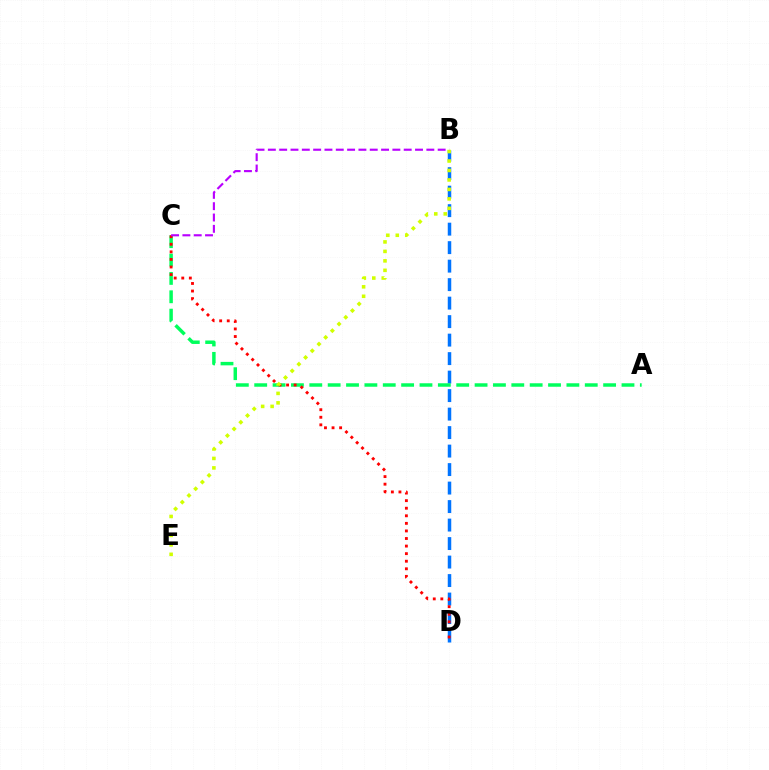{('B', 'D'): [{'color': '#0074ff', 'line_style': 'dashed', 'thickness': 2.51}], ('A', 'C'): [{'color': '#00ff5c', 'line_style': 'dashed', 'thickness': 2.49}], ('C', 'D'): [{'color': '#ff0000', 'line_style': 'dotted', 'thickness': 2.06}], ('B', 'E'): [{'color': '#d1ff00', 'line_style': 'dotted', 'thickness': 2.57}], ('B', 'C'): [{'color': '#b900ff', 'line_style': 'dashed', 'thickness': 1.54}]}